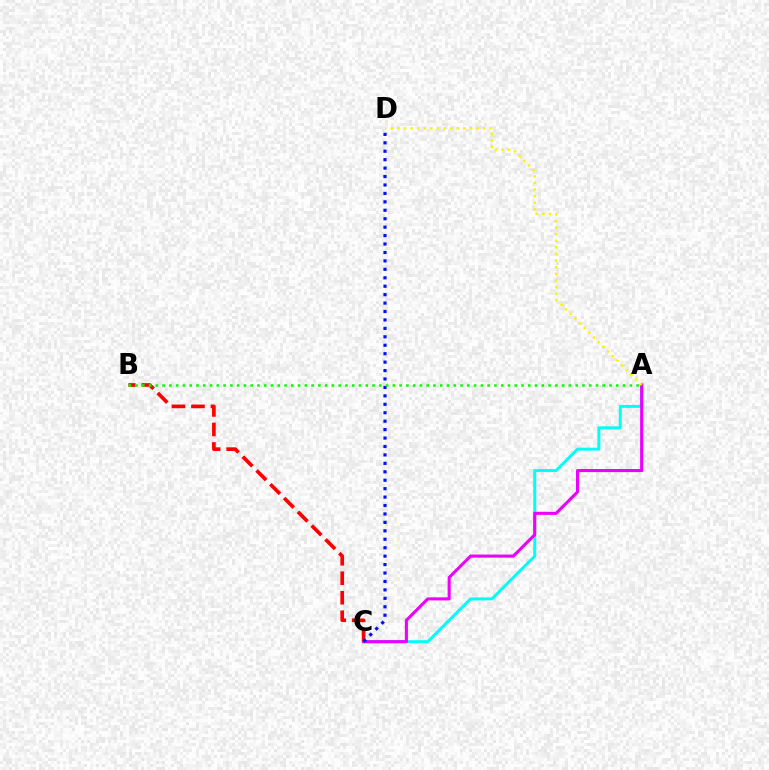{('A', 'C'): [{'color': '#00fff6', 'line_style': 'solid', 'thickness': 2.14}, {'color': '#ee00ff', 'line_style': 'solid', 'thickness': 2.22}], ('B', 'C'): [{'color': '#ff0000', 'line_style': 'dashed', 'thickness': 2.65}], ('A', 'D'): [{'color': '#fcf500', 'line_style': 'dotted', 'thickness': 1.8}], ('C', 'D'): [{'color': '#0010ff', 'line_style': 'dotted', 'thickness': 2.29}], ('A', 'B'): [{'color': '#08ff00', 'line_style': 'dotted', 'thickness': 1.84}]}